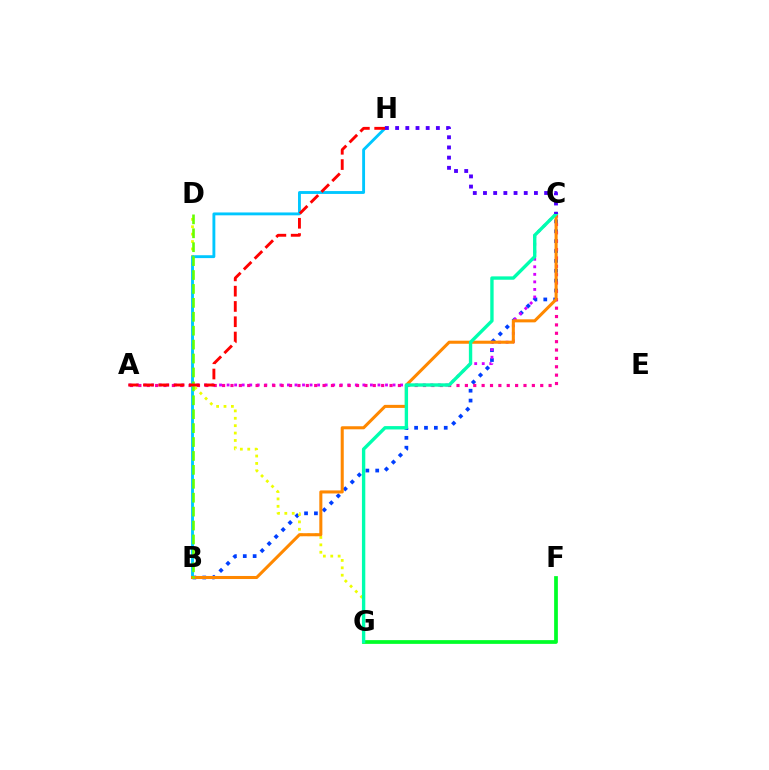{('B', 'C'): [{'color': '#003fff', 'line_style': 'dotted', 'thickness': 2.68}, {'color': '#ff8800', 'line_style': 'solid', 'thickness': 2.2}], ('A', 'C'): [{'color': '#d600ff', 'line_style': 'dotted', 'thickness': 2.05}, {'color': '#ff00a0', 'line_style': 'dotted', 'thickness': 2.27}], ('F', 'G'): [{'color': '#00ff27', 'line_style': 'solid', 'thickness': 2.69}], ('D', 'G'): [{'color': '#eeff00', 'line_style': 'dotted', 'thickness': 2.01}], ('B', 'H'): [{'color': '#00c7ff', 'line_style': 'solid', 'thickness': 2.07}], ('C', 'G'): [{'color': '#00ffaf', 'line_style': 'solid', 'thickness': 2.42}], ('B', 'D'): [{'color': '#66ff00', 'line_style': 'dashed', 'thickness': 1.89}], ('C', 'H'): [{'color': '#4f00ff', 'line_style': 'dotted', 'thickness': 2.77}], ('A', 'H'): [{'color': '#ff0000', 'line_style': 'dashed', 'thickness': 2.08}]}